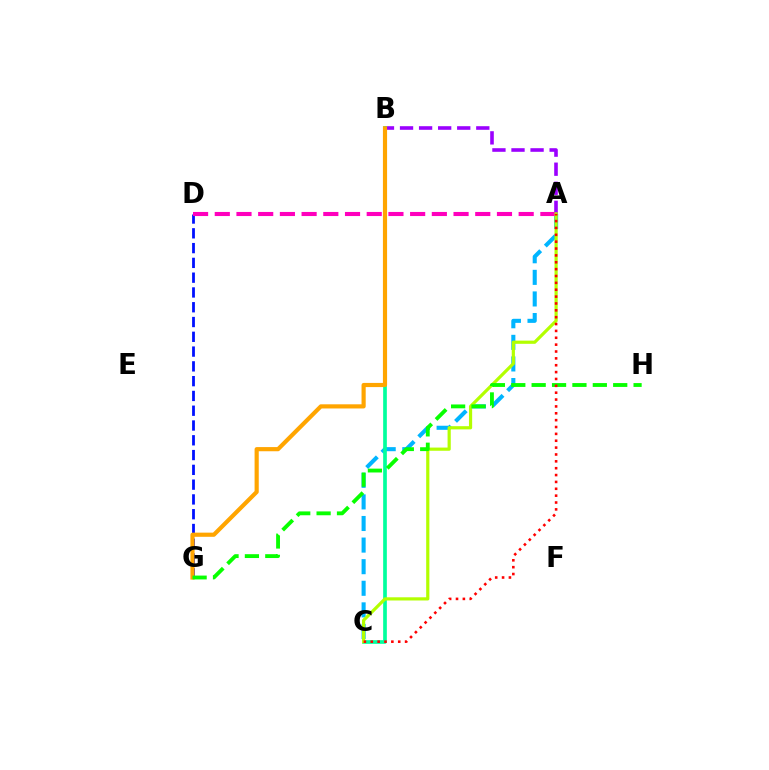{('A', 'B'): [{'color': '#9b00ff', 'line_style': 'dashed', 'thickness': 2.59}], ('A', 'C'): [{'color': '#00b5ff', 'line_style': 'dashed', 'thickness': 2.93}, {'color': '#b3ff00', 'line_style': 'solid', 'thickness': 2.3}, {'color': '#ff0000', 'line_style': 'dotted', 'thickness': 1.86}], ('D', 'G'): [{'color': '#0010ff', 'line_style': 'dashed', 'thickness': 2.01}], ('A', 'D'): [{'color': '#ff00bd', 'line_style': 'dashed', 'thickness': 2.95}], ('B', 'C'): [{'color': '#00ff9d', 'line_style': 'solid', 'thickness': 2.65}], ('B', 'G'): [{'color': '#ffa500', 'line_style': 'solid', 'thickness': 3.0}], ('G', 'H'): [{'color': '#08ff00', 'line_style': 'dashed', 'thickness': 2.77}]}